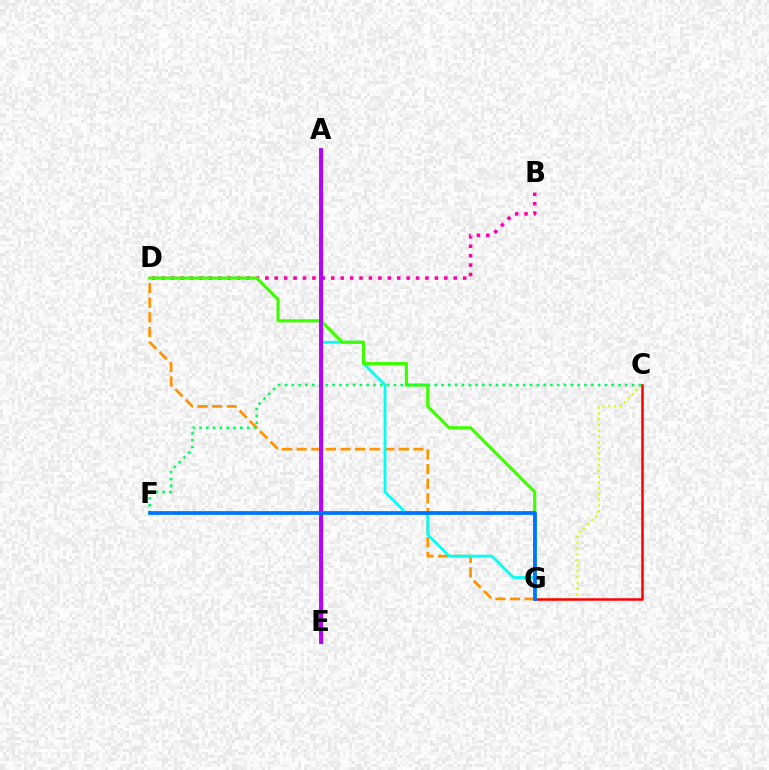{('B', 'D'): [{'color': '#ff00ac', 'line_style': 'dotted', 'thickness': 2.56}], ('A', 'E'): [{'color': '#2500ff', 'line_style': 'solid', 'thickness': 2.31}, {'color': '#b900ff', 'line_style': 'solid', 'thickness': 2.77}], ('D', 'G'): [{'color': '#ff9400', 'line_style': 'dashed', 'thickness': 1.98}, {'color': '#3dff00', 'line_style': 'solid', 'thickness': 2.26}], ('A', 'G'): [{'color': '#00fff6', 'line_style': 'solid', 'thickness': 2.0}], ('C', 'G'): [{'color': '#d1ff00', 'line_style': 'dotted', 'thickness': 1.56}, {'color': '#ff0000', 'line_style': 'solid', 'thickness': 1.81}], ('C', 'F'): [{'color': '#00ff5c', 'line_style': 'dotted', 'thickness': 1.85}], ('F', 'G'): [{'color': '#0074ff', 'line_style': 'solid', 'thickness': 2.7}]}